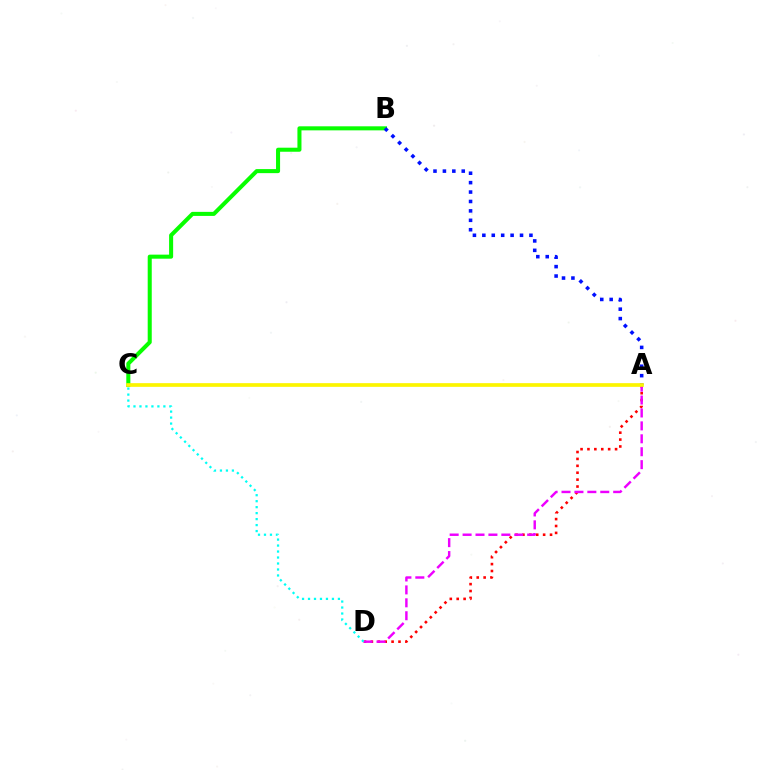{('B', 'C'): [{'color': '#08ff00', 'line_style': 'solid', 'thickness': 2.91}], ('A', 'D'): [{'color': '#ff0000', 'line_style': 'dotted', 'thickness': 1.88}, {'color': '#ee00ff', 'line_style': 'dashed', 'thickness': 1.75}], ('A', 'B'): [{'color': '#0010ff', 'line_style': 'dotted', 'thickness': 2.56}], ('A', 'C'): [{'color': '#fcf500', 'line_style': 'solid', 'thickness': 2.66}], ('C', 'D'): [{'color': '#00fff6', 'line_style': 'dotted', 'thickness': 1.62}]}